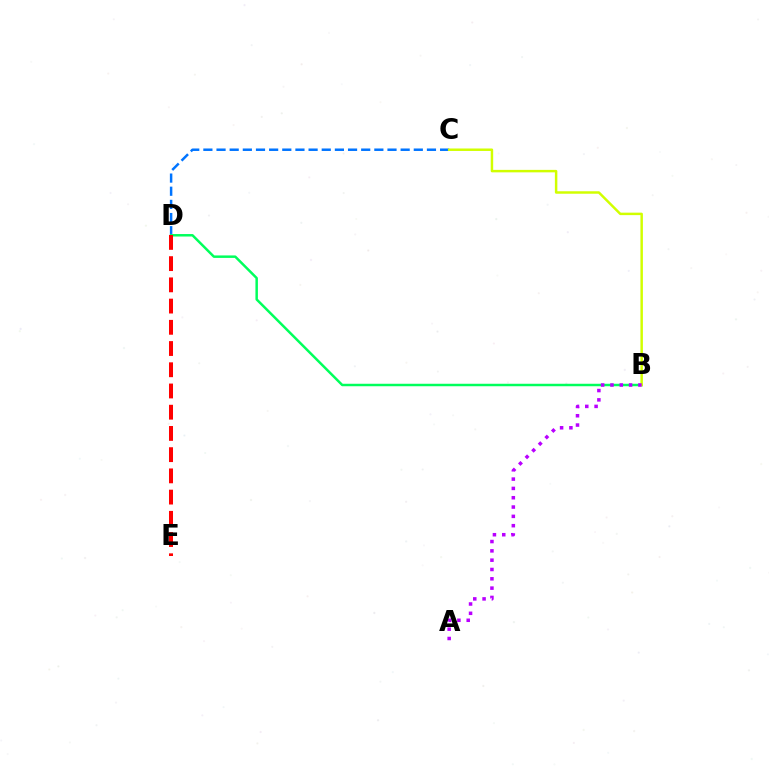{('C', 'D'): [{'color': '#0074ff', 'line_style': 'dashed', 'thickness': 1.79}], ('B', 'D'): [{'color': '#00ff5c', 'line_style': 'solid', 'thickness': 1.78}], ('B', 'C'): [{'color': '#d1ff00', 'line_style': 'solid', 'thickness': 1.78}], ('A', 'B'): [{'color': '#b900ff', 'line_style': 'dotted', 'thickness': 2.53}], ('D', 'E'): [{'color': '#ff0000', 'line_style': 'dashed', 'thickness': 2.88}]}